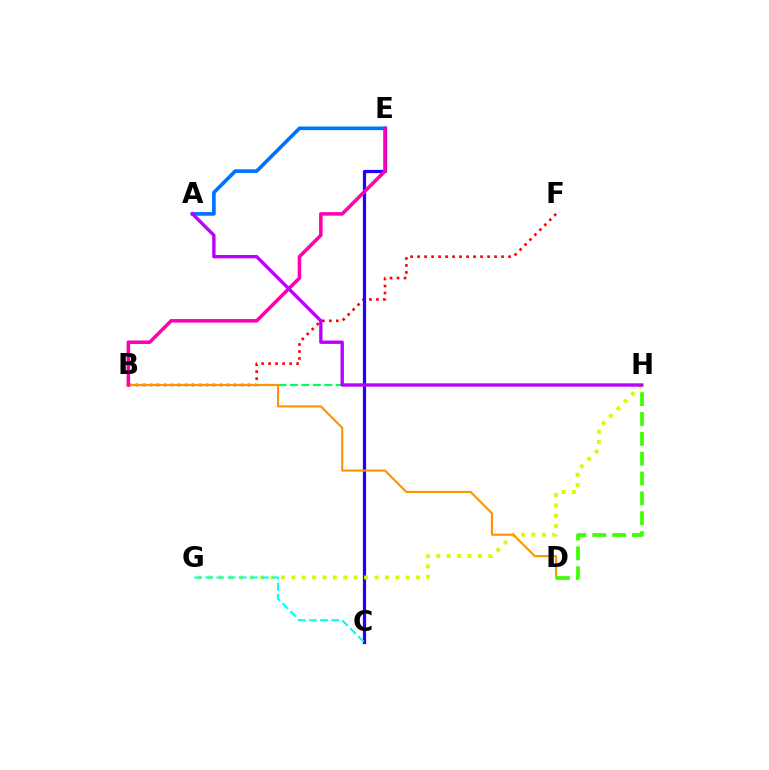{('B', 'F'): [{'color': '#ff0000', 'line_style': 'dotted', 'thickness': 1.9}], ('C', 'E'): [{'color': '#2500ff', 'line_style': 'solid', 'thickness': 2.31}], ('B', 'H'): [{'color': '#00ff5c', 'line_style': 'dashed', 'thickness': 1.56}], ('G', 'H'): [{'color': '#d1ff00', 'line_style': 'dotted', 'thickness': 2.83}], ('B', 'D'): [{'color': '#ff9400', 'line_style': 'solid', 'thickness': 1.53}], ('A', 'E'): [{'color': '#0074ff', 'line_style': 'solid', 'thickness': 2.64}], ('D', 'H'): [{'color': '#3dff00', 'line_style': 'dashed', 'thickness': 2.7}], ('B', 'E'): [{'color': '#ff00ac', 'line_style': 'solid', 'thickness': 2.54}], ('C', 'G'): [{'color': '#00fff6', 'line_style': 'dashed', 'thickness': 1.51}], ('A', 'H'): [{'color': '#b900ff', 'line_style': 'solid', 'thickness': 2.42}]}